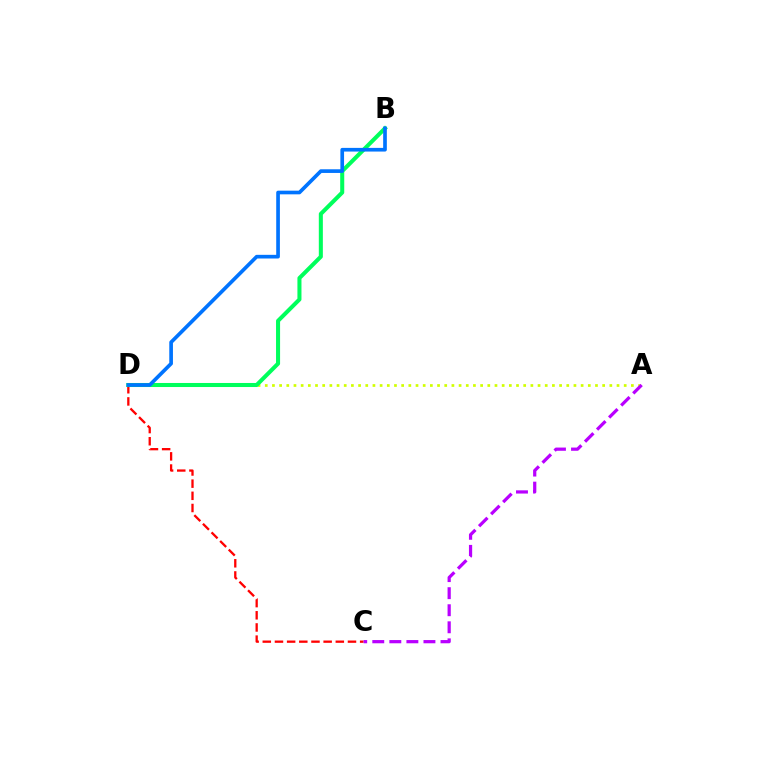{('A', 'D'): [{'color': '#d1ff00', 'line_style': 'dotted', 'thickness': 1.95}], ('C', 'D'): [{'color': '#ff0000', 'line_style': 'dashed', 'thickness': 1.65}], ('B', 'D'): [{'color': '#00ff5c', 'line_style': 'solid', 'thickness': 2.91}, {'color': '#0074ff', 'line_style': 'solid', 'thickness': 2.64}], ('A', 'C'): [{'color': '#b900ff', 'line_style': 'dashed', 'thickness': 2.32}]}